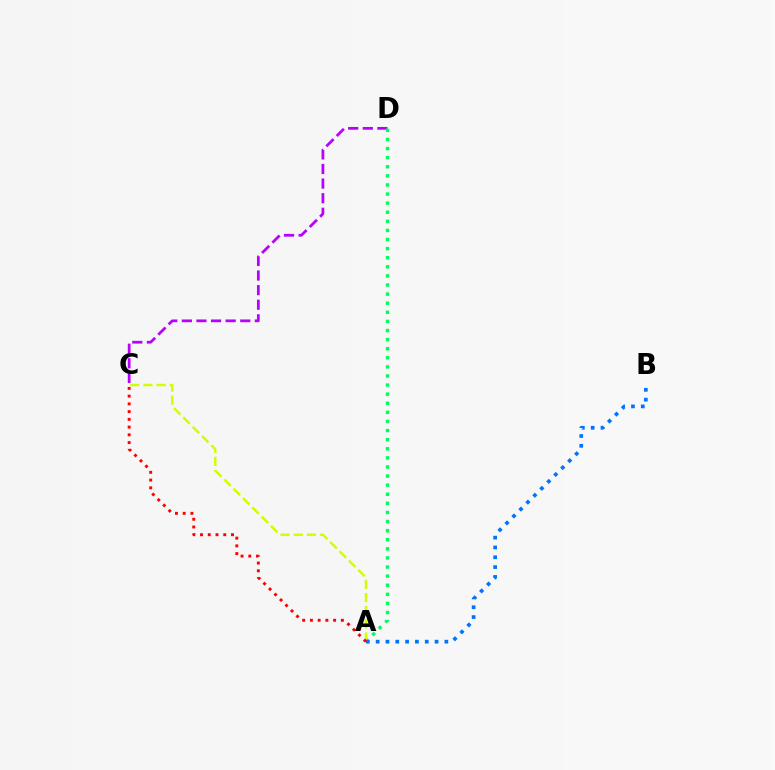{('C', 'D'): [{'color': '#b900ff', 'line_style': 'dashed', 'thickness': 1.98}], ('A', 'D'): [{'color': '#00ff5c', 'line_style': 'dotted', 'thickness': 2.47}], ('A', 'C'): [{'color': '#d1ff00', 'line_style': 'dashed', 'thickness': 1.79}, {'color': '#ff0000', 'line_style': 'dotted', 'thickness': 2.1}], ('A', 'B'): [{'color': '#0074ff', 'line_style': 'dotted', 'thickness': 2.67}]}